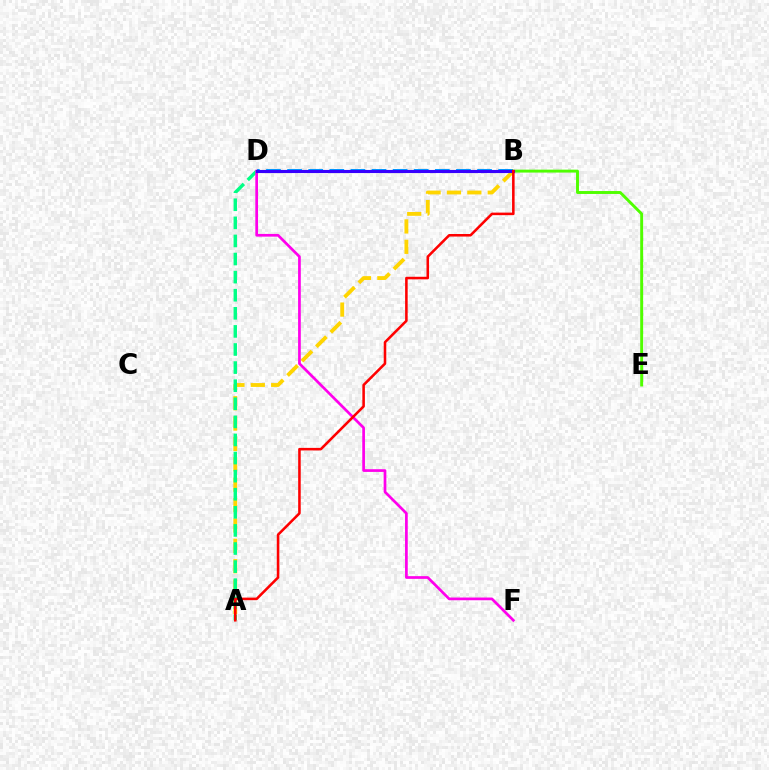{('B', 'D'): [{'color': '#009eff', 'line_style': 'dashed', 'thickness': 2.87}, {'color': '#3700ff', 'line_style': 'solid', 'thickness': 2.23}], ('A', 'B'): [{'color': '#ffd500', 'line_style': 'dashed', 'thickness': 2.77}, {'color': '#ff0000', 'line_style': 'solid', 'thickness': 1.84}], ('A', 'D'): [{'color': '#00ff86', 'line_style': 'dashed', 'thickness': 2.46}], ('B', 'E'): [{'color': '#4fff00', 'line_style': 'solid', 'thickness': 2.1}], ('D', 'F'): [{'color': '#ff00ed', 'line_style': 'solid', 'thickness': 1.95}]}